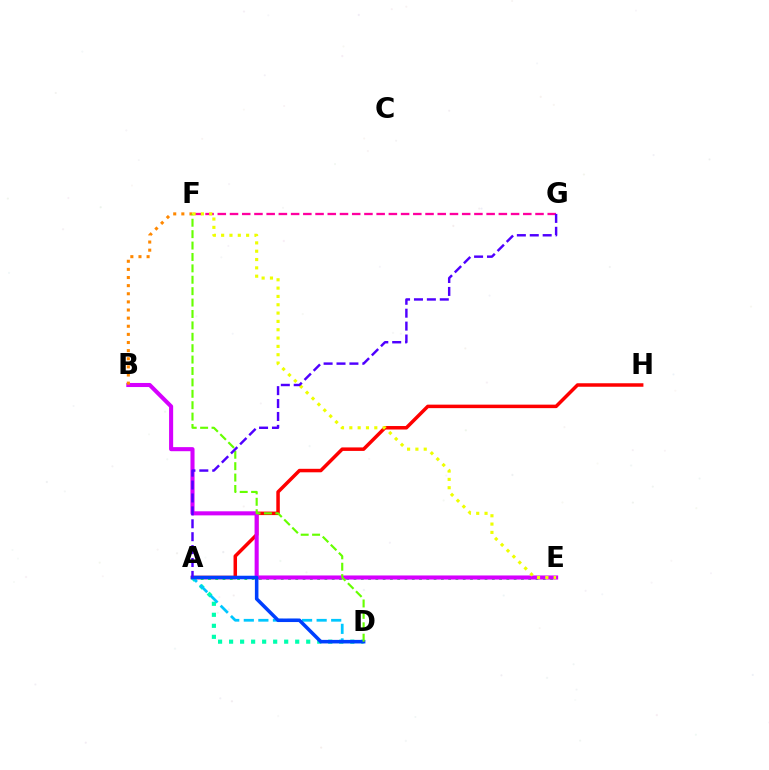{('A', 'H'): [{'color': '#ff0000', 'line_style': 'solid', 'thickness': 2.52}], ('A', 'D'): [{'color': '#00ffaf', 'line_style': 'dotted', 'thickness': 2.99}, {'color': '#00c7ff', 'line_style': 'dashed', 'thickness': 1.98}, {'color': '#003fff', 'line_style': 'solid', 'thickness': 2.56}], ('A', 'E'): [{'color': '#00ff27', 'line_style': 'dotted', 'thickness': 1.98}], ('B', 'E'): [{'color': '#d600ff', 'line_style': 'solid', 'thickness': 2.93}], ('B', 'F'): [{'color': '#ff8800', 'line_style': 'dotted', 'thickness': 2.21}], ('F', 'G'): [{'color': '#ff00a0', 'line_style': 'dashed', 'thickness': 1.66}], ('D', 'F'): [{'color': '#66ff00', 'line_style': 'dashed', 'thickness': 1.55}], ('E', 'F'): [{'color': '#eeff00', 'line_style': 'dotted', 'thickness': 2.26}], ('A', 'G'): [{'color': '#4f00ff', 'line_style': 'dashed', 'thickness': 1.75}]}